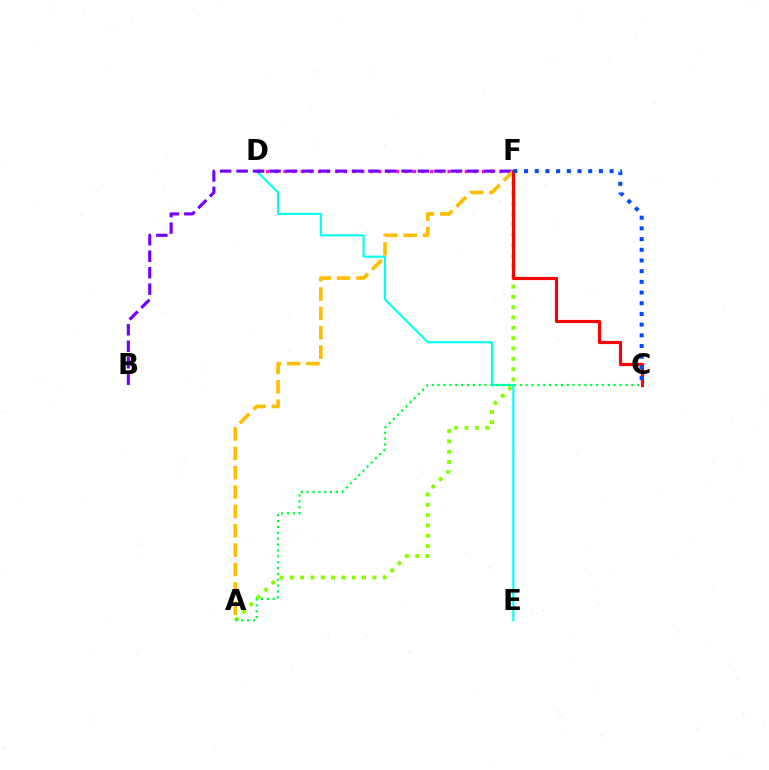{('A', 'F'): [{'color': '#84ff00', 'line_style': 'dotted', 'thickness': 2.81}, {'color': '#ffbd00', 'line_style': 'dashed', 'thickness': 2.63}], ('D', 'E'): [{'color': '#00fff6', 'line_style': 'solid', 'thickness': 1.53}], ('D', 'F'): [{'color': '#ff00cf', 'line_style': 'dotted', 'thickness': 2.35}], ('B', 'F'): [{'color': '#7200ff', 'line_style': 'dashed', 'thickness': 2.24}], ('A', 'C'): [{'color': '#00ff39', 'line_style': 'dotted', 'thickness': 1.59}], ('C', 'F'): [{'color': '#ff0000', 'line_style': 'solid', 'thickness': 2.28}, {'color': '#004bff', 'line_style': 'dotted', 'thickness': 2.91}]}